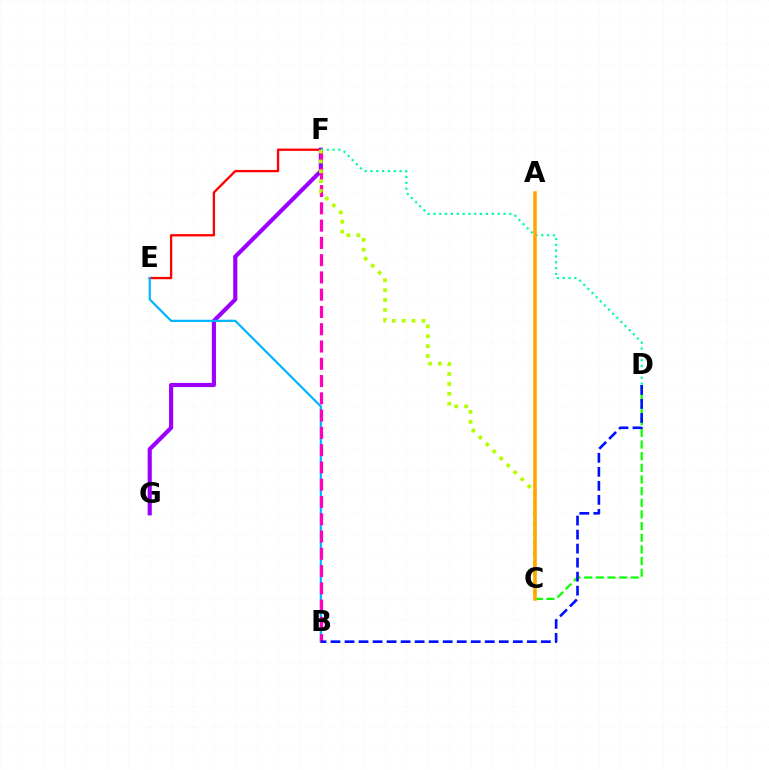{('E', 'F'): [{'color': '#ff0000', 'line_style': 'solid', 'thickness': 1.67}], ('C', 'D'): [{'color': '#08ff00', 'line_style': 'dashed', 'thickness': 1.58}], ('F', 'G'): [{'color': '#9b00ff', 'line_style': 'solid', 'thickness': 2.97}], ('B', 'E'): [{'color': '#00b5ff', 'line_style': 'solid', 'thickness': 1.58}], ('B', 'F'): [{'color': '#ff00bd', 'line_style': 'dashed', 'thickness': 2.35}], ('D', 'F'): [{'color': '#00ff9d', 'line_style': 'dotted', 'thickness': 1.59}], ('C', 'F'): [{'color': '#b3ff00', 'line_style': 'dotted', 'thickness': 2.68}], ('B', 'D'): [{'color': '#0010ff', 'line_style': 'dashed', 'thickness': 1.91}], ('A', 'C'): [{'color': '#ffa500', 'line_style': 'solid', 'thickness': 2.54}]}